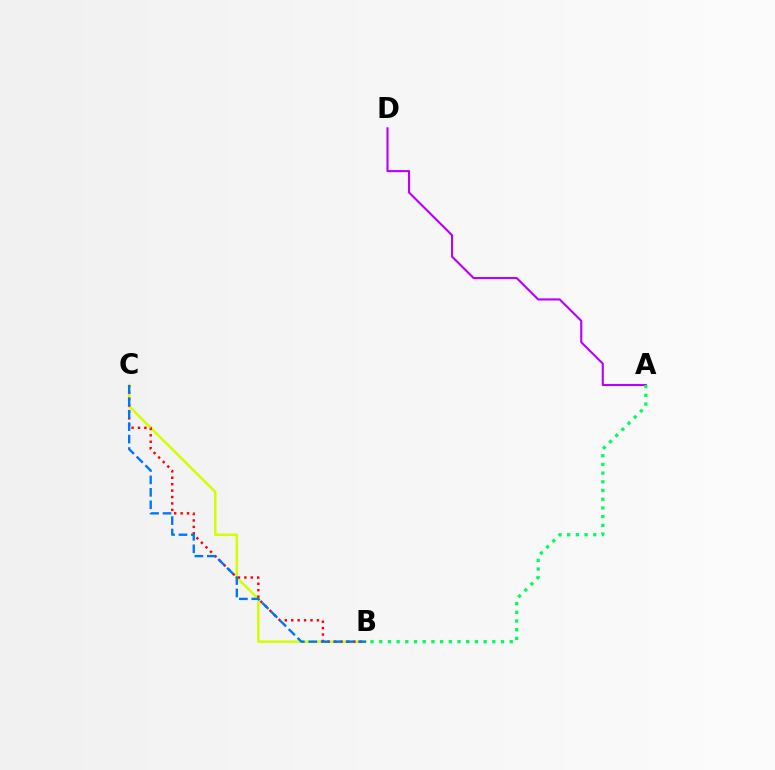{('A', 'D'): [{'color': '#b900ff', 'line_style': 'solid', 'thickness': 1.52}], ('B', 'C'): [{'color': '#d1ff00', 'line_style': 'solid', 'thickness': 1.79}, {'color': '#ff0000', 'line_style': 'dotted', 'thickness': 1.75}, {'color': '#0074ff', 'line_style': 'dashed', 'thickness': 1.69}], ('A', 'B'): [{'color': '#00ff5c', 'line_style': 'dotted', 'thickness': 2.36}]}